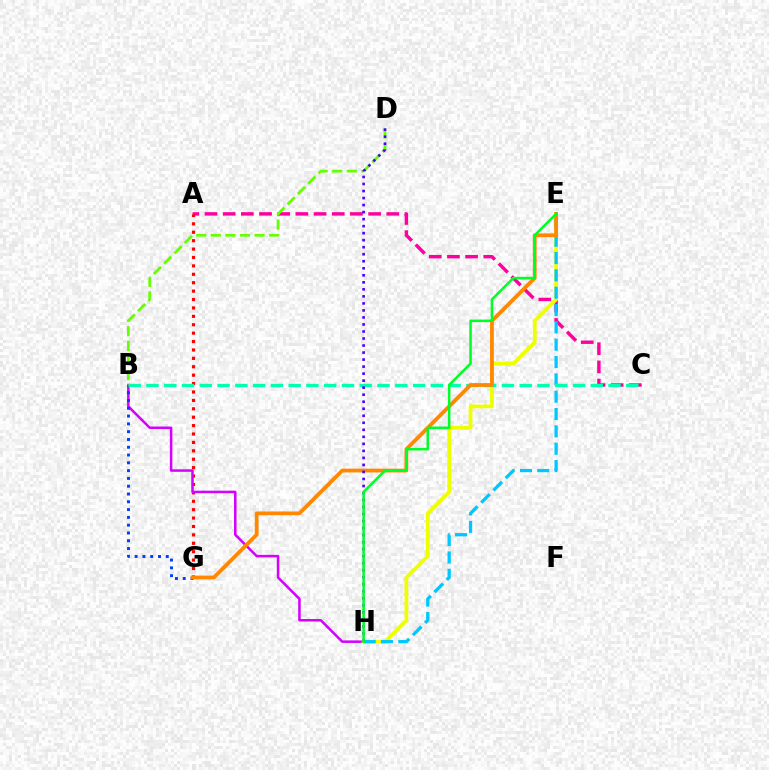{('A', 'C'): [{'color': '#ff00a0', 'line_style': 'dashed', 'thickness': 2.47}], ('A', 'G'): [{'color': '#ff0000', 'line_style': 'dotted', 'thickness': 2.28}], ('B', 'H'): [{'color': '#d600ff', 'line_style': 'solid', 'thickness': 1.81}], ('E', 'H'): [{'color': '#eeff00', 'line_style': 'solid', 'thickness': 2.71}, {'color': '#00c7ff', 'line_style': 'dashed', 'thickness': 2.35}, {'color': '#00ff27', 'line_style': 'solid', 'thickness': 1.82}], ('B', 'G'): [{'color': '#003fff', 'line_style': 'dotted', 'thickness': 2.12}], ('B', 'C'): [{'color': '#00ffaf', 'line_style': 'dashed', 'thickness': 2.41}], ('B', 'D'): [{'color': '#66ff00', 'line_style': 'dashed', 'thickness': 1.98}], ('E', 'G'): [{'color': '#ff8800', 'line_style': 'solid', 'thickness': 2.72}], ('D', 'H'): [{'color': '#4f00ff', 'line_style': 'dotted', 'thickness': 1.91}]}